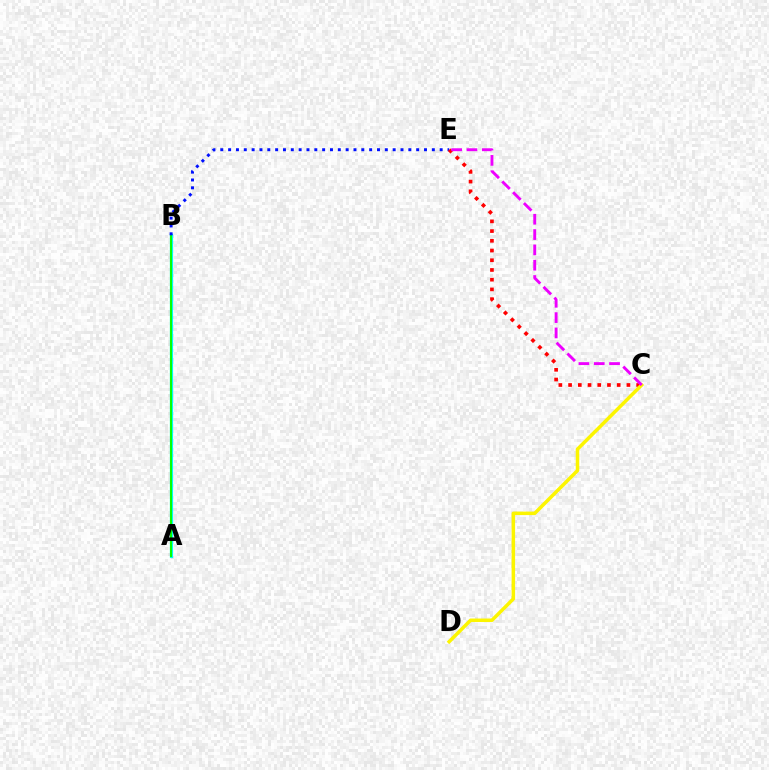{('A', 'B'): [{'color': '#00fff6', 'line_style': 'solid', 'thickness': 2.3}, {'color': '#08ff00', 'line_style': 'solid', 'thickness': 1.5}], ('B', 'E'): [{'color': '#0010ff', 'line_style': 'dotted', 'thickness': 2.13}], ('C', 'E'): [{'color': '#ff0000', 'line_style': 'dotted', 'thickness': 2.64}, {'color': '#ee00ff', 'line_style': 'dashed', 'thickness': 2.08}], ('C', 'D'): [{'color': '#fcf500', 'line_style': 'solid', 'thickness': 2.53}]}